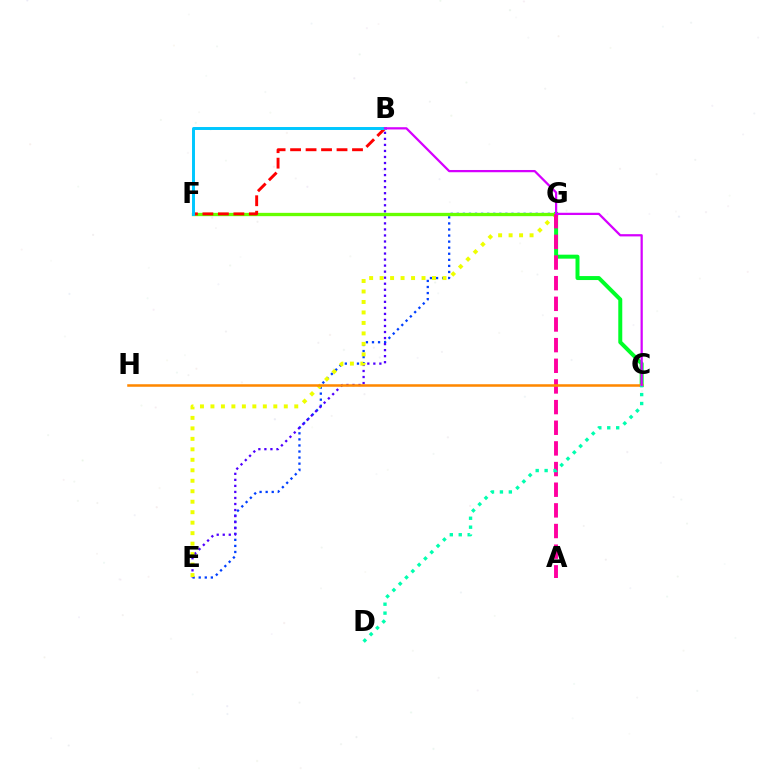{('E', 'G'): [{'color': '#003fff', 'line_style': 'dotted', 'thickness': 1.65}, {'color': '#eeff00', 'line_style': 'dotted', 'thickness': 2.85}], ('B', 'E'): [{'color': '#4f00ff', 'line_style': 'dotted', 'thickness': 1.64}], ('C', 'G'): [{'color': '#00ff27', 'line_style': 'solid', 'thickness': 2.86}], ('F', 'G'): [{'color': '#66ff00', 'line_style': 'solid', 'thickness': 2.39}], ('B', 'F'): [{'color': '#ff0000', 'line_style': 'dashed', 'thickness': 2.1}, {'color': '#00c7ff', 'line_style': 'solid', 'thickness': 2.13}], ('A', 'G'): [{'color': '#ff00a0', 'line_style': 'dashed', 'thickness': 2.81}], ('C', 'H'): [{'color': '#ff8800', 'line_style': 'solid', 'thickness': 1.82}], ('C', 'D'): [{'color': '#00ffaf', 'line_style': 'dotted', 'thickness': 2.43}], ('B', 'C'): [{'color': '#d600ff', 'line_style': 'solid', 'thickness': 1.62}]}